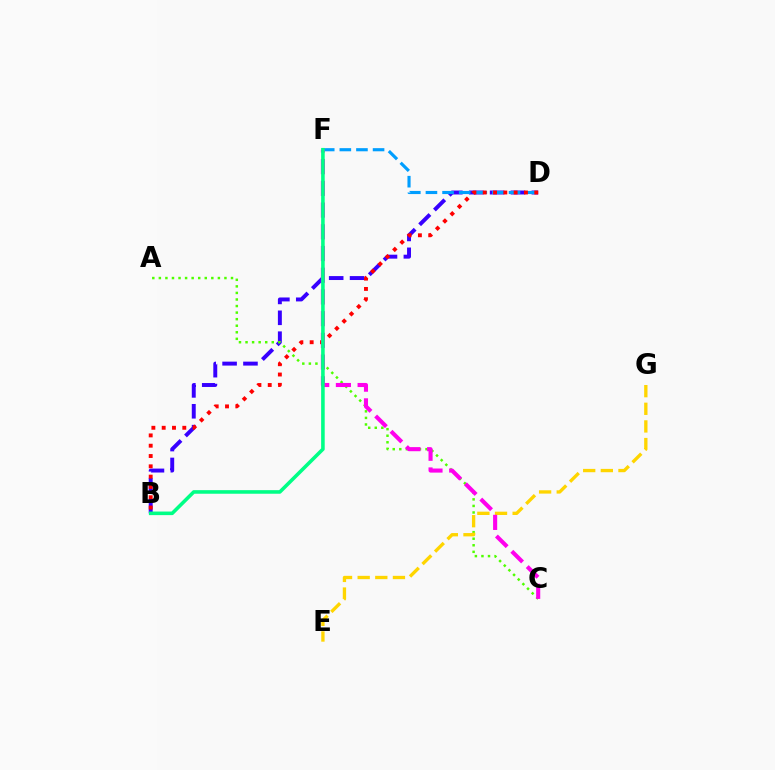{('B', 'D'): [{'color': '#3700ff', 'line_style': 'dashed', 'thickness': 2.84}, {'color': '#ff0000', 'line_style': 'dotted', 'thickness': 2.8}], ('A', 'C'): [{'color': '#4fff00', 'line_style': 'dotted', 'thickness': 1.78}], ('D', 'F'): [{'color': '#009eff', 'line_style': 'dashed', 'thickness': 2.26}], ('E', 'G'): [{'color': '#ffd500', 'line_style': 'dashed', 'thickness': 2.4}], ('C', 'F'): [{'color': '#ff00ed', 'line_style': 'dashed', 'thickness': 2.95}], ('B', 'F'): [{'color': '#00ff86', 'line_style': 'solid', 'thickness': 2.58}]}